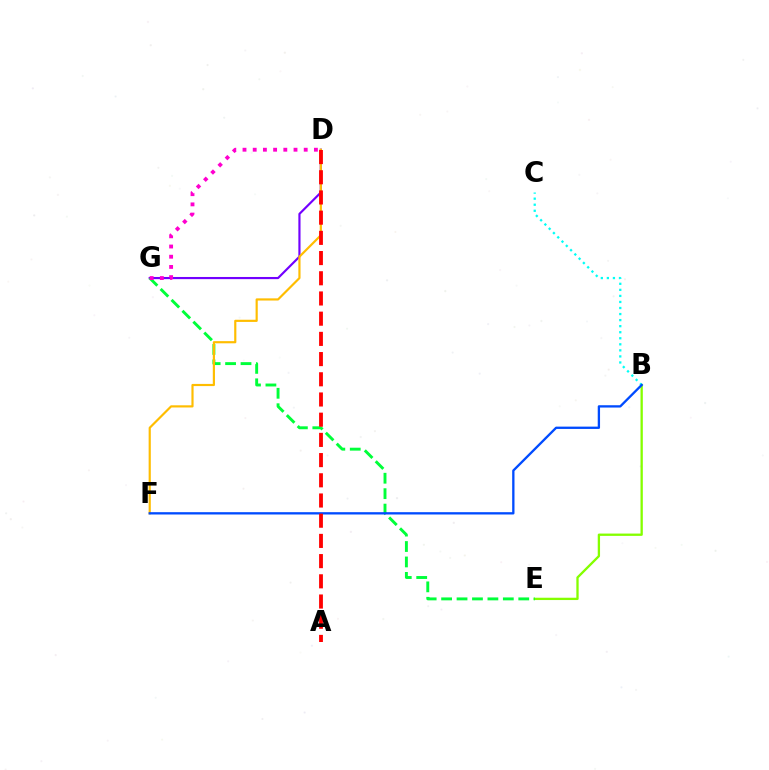{('B', 'E'): [{'color': '#84ff00', 'line_style': 'solid', 'thickness': 1.67}], ('B', 'C'): [{'color': '#00fff6', 'line_style': 'dotted', 'thickness': 1.64}], ('D', 'G'): [{'color': '#7200ff', 'line_style': 'solid', 'thickness': 1.56}, {'color': '#ff00cf', 'line_style': 'dotted', 'thickness': 2.77}], ('E', 'G'): [{'color': '#00ff39', 'line_style': 'dashed', 'thickness': 2.1}], ('D', 'F'): [{'color': '#ffbd00', 'line_style': 'solid', 'thickness': 1.57}], ('B', 'F'): [{'color': '#004bff', 'line_style': 'solid', 'thickness': 1.67}], ('A', 'D'): [{'color': '#ff0000', 'line_style': 'dashed', 'thickness': 2.74}]}